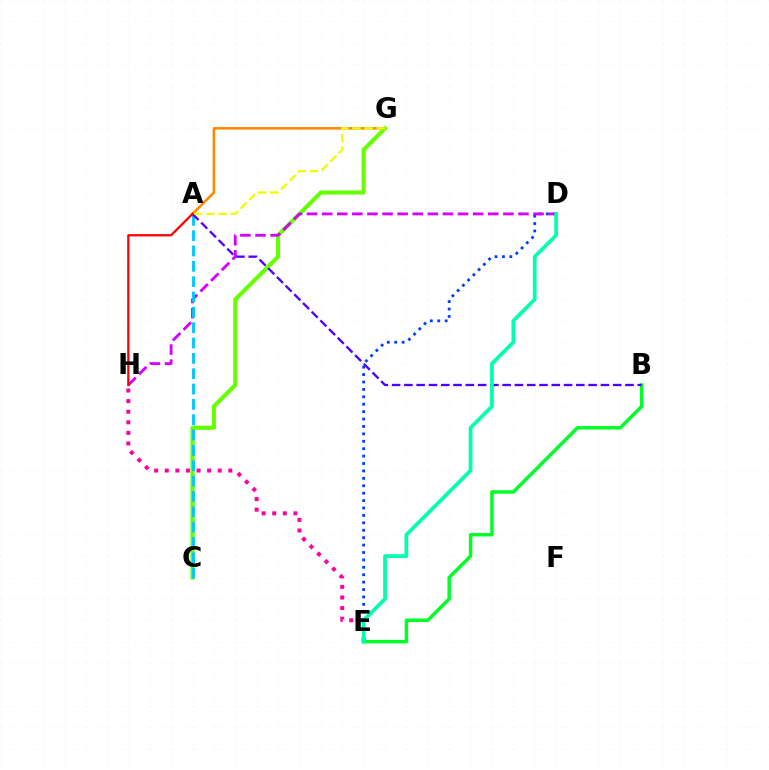{('E', 'H'): [{'color': '#ff00a0', 'line_style': 'dotted', 'thickness': 2.88}], ('B', 'E'): [{'color': '#00ff27', 'line_style': 'solid', 'thickness': 2.49}], ('A', 'G'): [{'color': '#ff8800', 'line_style': 'solid', 'thickness': 1.84}, {'color': '#eeff00', 'line_style': 'dashed', 'thickness': 1.65}], ('D', 'E'): [{'color': '#003fff', 'line_style': 'dotted', 'thickness': 2.01}, {'color': '#00ffaf', 'line_style': 'solid', 'thickness': 2.68}], ('C', 'G'): [{'color': '#66ff00', 'line_style': 'solid', 'thickness': 2.96}], ('D', 'H'): [{'color': '#d600ff', 'line_style': 'dashed', 'thickness': 2.05}], ('A', 'C'): [{'color': '#00c7ff', 'line_style': 'dashed', 'thickness': 2.08}], ('A', 'B'): [{'color': '#4f00ff', 'line_style': 'dashed', 'thickness': 1.67}], ('A', 'H'): [{'color': '#ff0000', 'line_style': 'solid', 'thickness': 1.63}]}